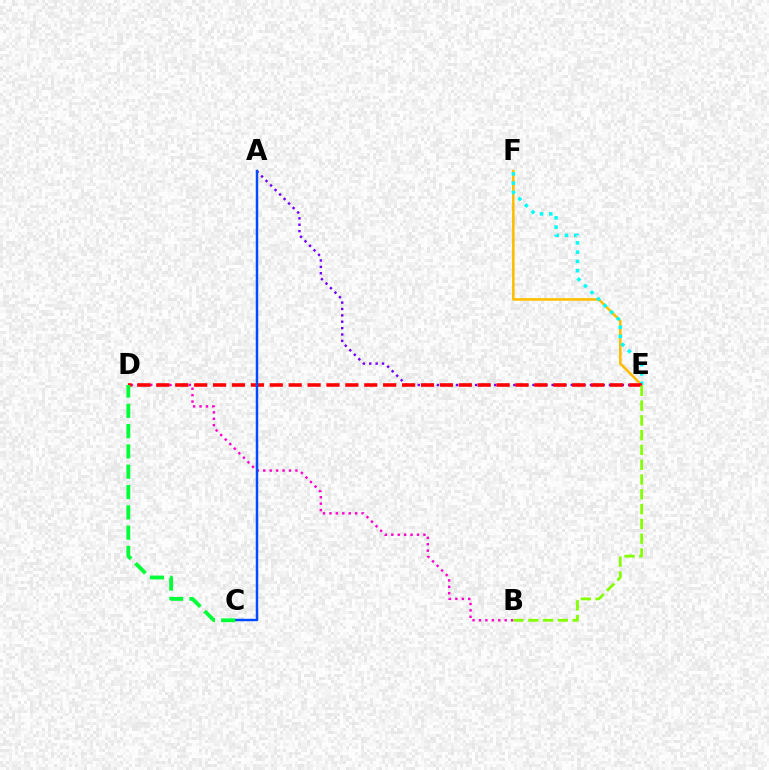{('E', 'F'): [{'color': '#ffbd00', 'line_style': 'solid', 'thickness': 1.84}, {'color': '#00fff6', 'line_style': 'dotted', 'thickness': 2.52}], ('B', 'D'): [{'color': '#ff00cf', 'line_style': 'dotted', 'thickness': 1.75}], ('A', 'E'): [{'color': '#7200ff', 'line_style': 'dotted', 'thickness': 1.73}], ('D', 'E'): [{'color': '#ff0000', 'line_style': 'dashed', 'thickness': 2.57}], ('B', 'E'): [{'color': '#84ff00', 'line_style': 'dashed', 'thickness': 2.01}], ('A', 'C'): [{'color': '#004bff', 'line_style': 'solid', 'thickness': 1.78}], ('C', 'D'): [{'color': '#00ff39', 'line_style': 'dashed', 'thickness': 2.76}]}